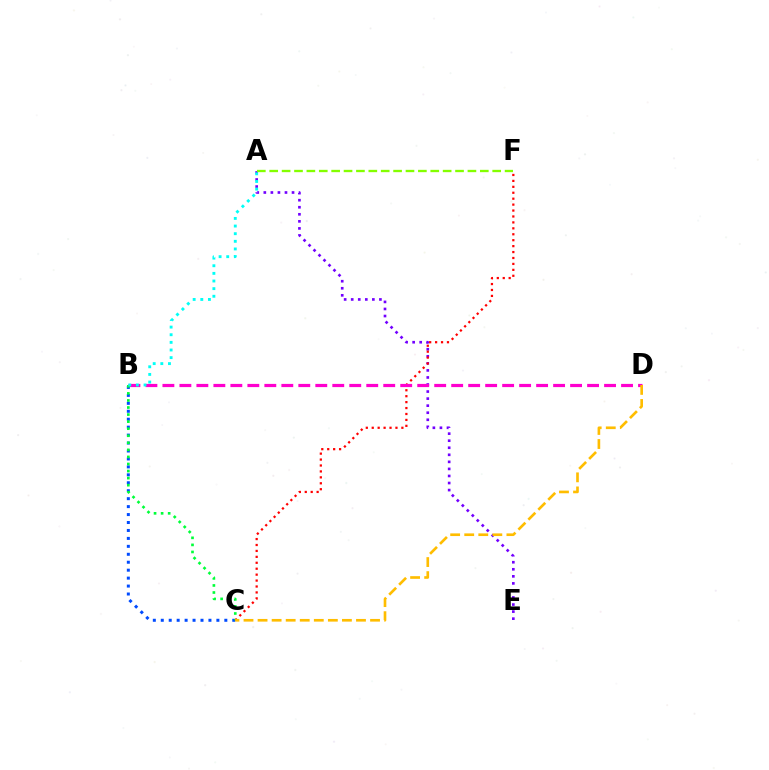{('B', 'C'): [{'color': '#004bff', 'line_style': 'dotted', 'thickness': 2.16}, {'color': '#00ff39', 'line_style': 'dotted', 'thickness': 1.92}], ('A', 'E'): [{'color': '#7200ff', 'line_style': 'dotted', 'thickness': 1.92}], ('C', 'F'): [{'color': '#ff0000', 'line_style': 'dotted', 'thickness': 1.61}], ('B', 'D'): [{'color': '#ff00cf', 'line_style': 'dashed', 'thickness': 2.31}], ('C', 'D'): [{'color': '#ffbd00', 'line_style': 'dashed', 'thickness': 1.91}], ('A', 'F'): [{'color': '#84ff00', 'line_style': 'dashed', 'thickness': 1.68}], ('A', 'B'): [{'color': '#00fff6', 'line_style': 'dotted', 'thickness': 2.07}]}